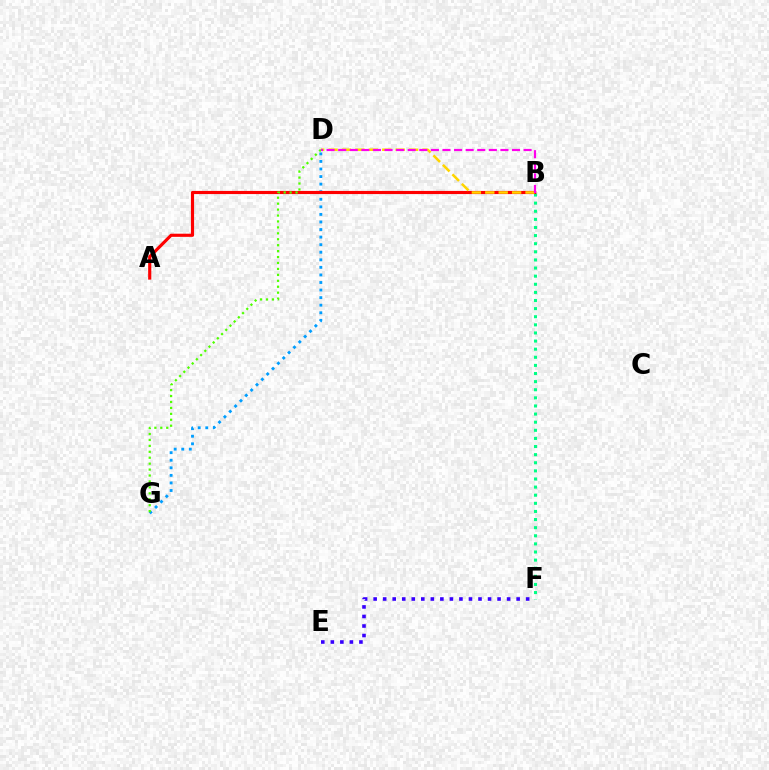{('D', 'G'): [{'color': '#009eff', 'line_style': 'dotted', 'thickness': 2.06}, {'color': '#4fff00', 'line_style': 'dotted', 'thickness': 1.61}], ('E', 'F'): [{'color': '#3700ff', 'line_style': 'dotted', 'thickness': 2.59}], ('B', 'F'): [{'color': '#00ff86', 'line_style': 'dotted', 'thickness': 2.2}], ('A', 'B'): [{'color': '#ff0000', 'line_style': 'solid', 'thickness': 2.26}], ('B', 'D'): [{'color': '#ffd500', 'line_style': 'dashed', 'thickness': 1.82}, {'color': '#ff00ed', 'line_style': 'dashed', 'thickness': 1.57}]}